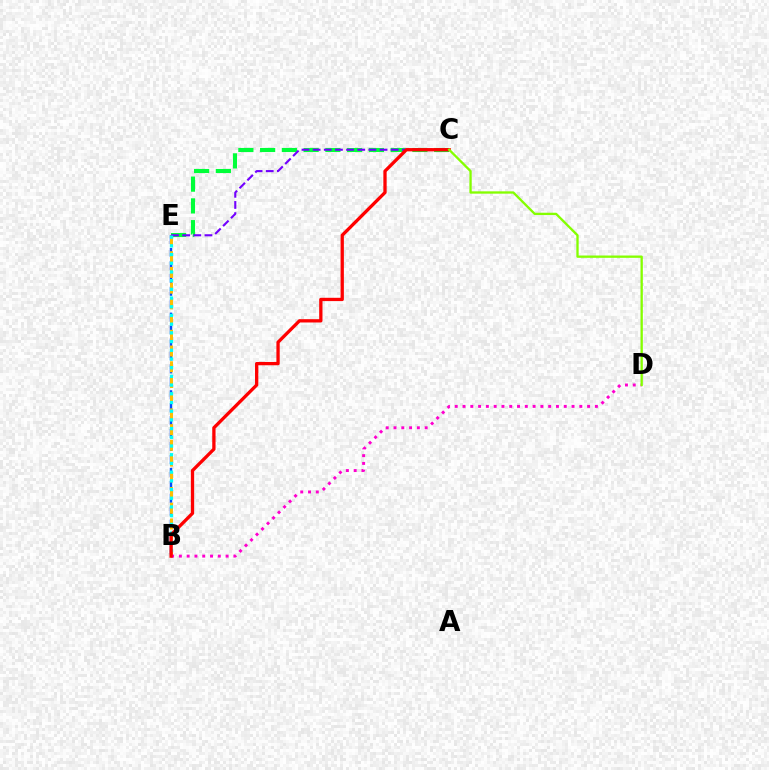{('B', 'E'): [{'color': '#004bff', 'line_style': 'dashed', 'thickness': 1.76}, {'color': '#ffbd00', 'line_style': 'dashed', 'thickness': 2.14}, {'color': '#00fff6', 'line_style': 'dotted', 'thickness': 2.36}], ('C', 'E'): [{'color': '#00ff39', 'line_style': 'dashed', 'thickness': 2.96}, {'color': '#7200ff', 'line_style': 'dashed', 'thickness': 1.51}], ('B', 'D'): [{'color': '#ff00cf', 'line_style': 'dotted', 'thickness': 2.12}], ('B', 'C'): [{'color': '#ff0000', 'line_style': 'solid', 'thickness': 2.37}], ('C', 'D'): [{'color': '#84ff00', 'line_style': 'solid', 'thickness': 1.67}]}